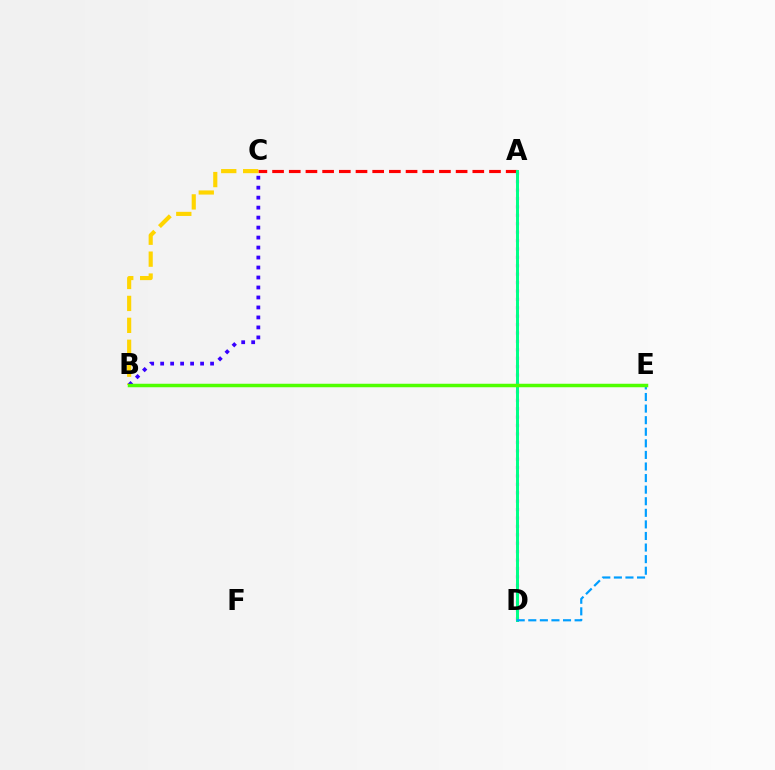{('A', 'C'): [{'color': '#ff0000', 'line_style': 'dashed', 'thickness': 2.27}], ('A', 'D'): [{'color': '#ff00ed', 'line_style': 'dotted', 'thickness': 2.28}, {'color': '#00ff86', 'line_style': 'solid', 'thickness': 2.14}], ('B', 'C'): [{'color': '#ffd500', 'line_style': 'dashed', 'thickness': 2.98}, {'color': '#3700ff', 'line_style': 'dotted', 'thickness': 2.71}], ('D', 'E'): [{'color': '#009eff', 'line_style': 'dashed', 'thickness': 1.57}], ('B', 'E'): [{'color': '#4fff00', 'line_style': 'solid', 'thickness': 2.52}]}